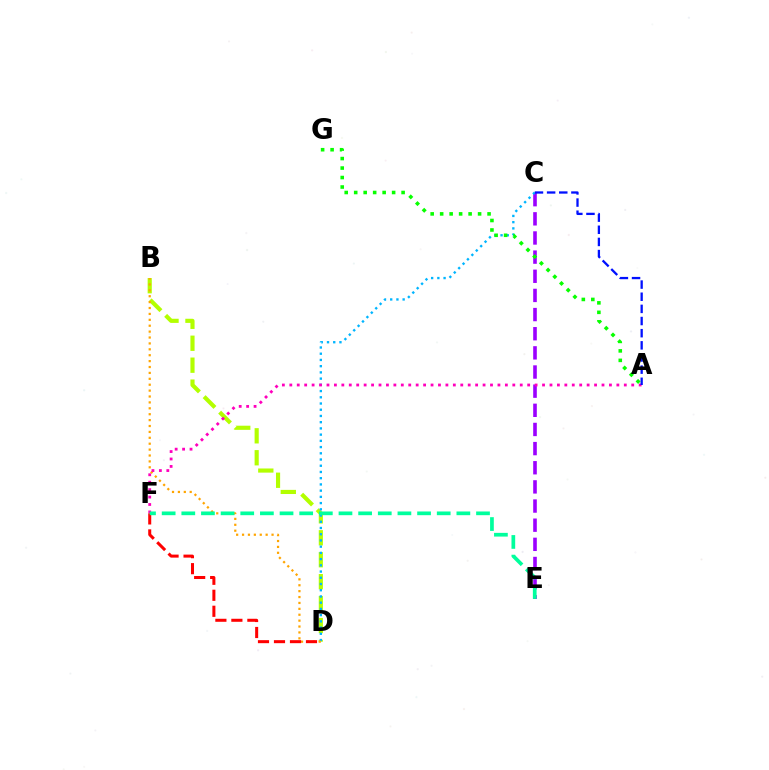{('C', 'E'): [{'color': '#9b00ff', 'line_style': 'dashed', 'thickness': 2.6}], ('B', 'D'): [{'color': '#b3ff00', 'line_style': 'dashed', 'thickness': 2.98}, {'color': '#ffa500', 'line_style': 'dotted', 'thickness': 1.6}], ('C', 'D'): [{'color': '#00b5ff', 'line_style': 'dotted', 'thickness': 1.69}], ('A', 'F'): [{'color': '#ff00bd', 'line_style': 'dotted', 'thickness': 2.02}], ('A', 'C'): [{'color': '#0010ff', 'line_style': 'dashed', 'thickness': 1.65}], ('A', 'G'): [{'color': '#08ff00', 'line_style': 'dotted', 'thickness': 2.58}], ('D', 'F'): [{'color': '#ff0000', 'line_style': 'dashed', 'thickness': 2.17}], ('E', 'F'): [{'color': '#00ff9d', 'line_style': 'dashed', 'thickness': 2.67}]}